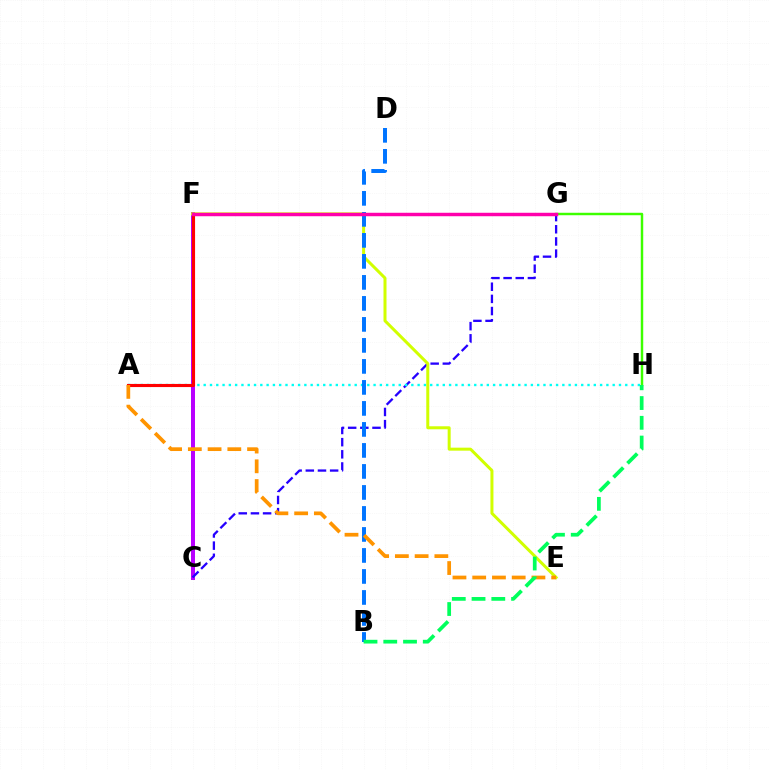{('C', 'F'): [{'color': '#b900ff', 'line_style': 'solid', 'thickness': 2.88}], ('G', 'H'): [{'color': '#3dff00', 'line_style': 'solid', 'thickness': 1.76}], ('C', 'G'): [{'color': '#2500ff', 'line_style': 'dashed', 'thickness': 1.65}], ('A', 'H'): [{'color': '#00fff6', 'line_style': 'dotted', 'thickness': 1.71}], ('A', 'F'): [{'color': '#ff0000', 'line_style': 'solid', 'thickness': 2.25}], ('E', 'F'): [{'color': '#d1ff00', 'line_style': 'solid', 'thickness': 2.16}], ('B', 'D'): [{'color': '#0074ff', 'line_style': 'dashed', 'thickness': 2.85}], ('A', 'E'): [{'color': '#ff9400', 'line_style': 'dashed', 'thickness': 2.68}], ('F', 'G'): [{'color': '#ff00ac', 'line_style': 'solid', 'thickness': 2.48}], ('B', 'H'): [{'color': '#00ff5c', 'line_style': 'dashed', 'thickness': 2.68}]}